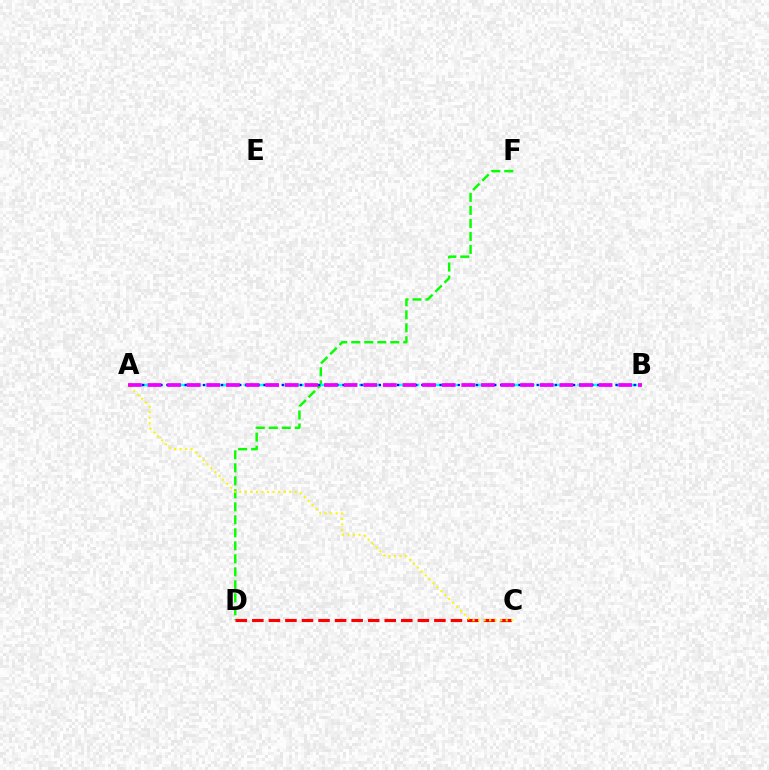{('D', 'F'): [{'color': '#08ff00', 'line_style': 'dashed', 'thickness': 1.77}], ('C', 'D'): [{'color': '#ff0000', 'line_style': 'dashed', 'thickness': 2.25}], ('A', 'B'): [{'color': '#00fff6', 'line_style': 'dashed', 'thickness': 1.74}, {'color': '#0010ff', 'line_style': 'dotted', 'thickness': 1.65}, {'color': '#ee00ff', 'line_style': 'dashed', 'thickness': 2.66}], ('A', 'C'): [{'color': '#fcf500', 'line_style': 'dotted', 'thickness': 1.5}]}